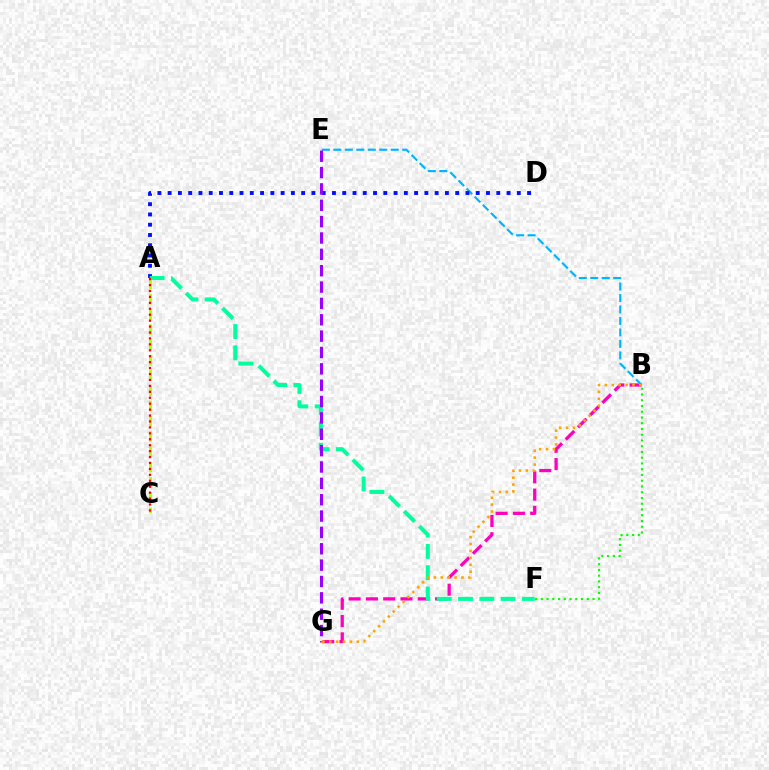{('A', 'C'): [{'color': '#b3ff00', 'line_style': 'dashed', 'thickness': 2.07}, {'color': '#ff0000', 'line_style': 'dotted', 'thickness': 1.61}], ('B', 'G'): [{'color': '#ff00bd', 'line_style': 'dashed', 'thickness': 2.35}, {'color': '#ffa500', 'line_style': 'dotted', 'thickness': 1.88}], ('B', 'E'): [{'color': '#00b5ff', 'line_style': 'dashed', 'thickness': 1.56}], ('A', 'D'): [{'color': '#0010ff', 'line_style': 'dotted', 'thickness': 2.79}], ('A', 'F'): [{'color': '#00ff9d', 'line_style': 'dashed', 'thickness': 2.89}], ('E', 'G'): [{'color': '#9b00ff', 'line_style': 'dashed', 'thickness': 2.22}], ('B', 'F'): [{'color': '#08ff00', 'line_style': 'dotted', 'thickness': 1.56}]}